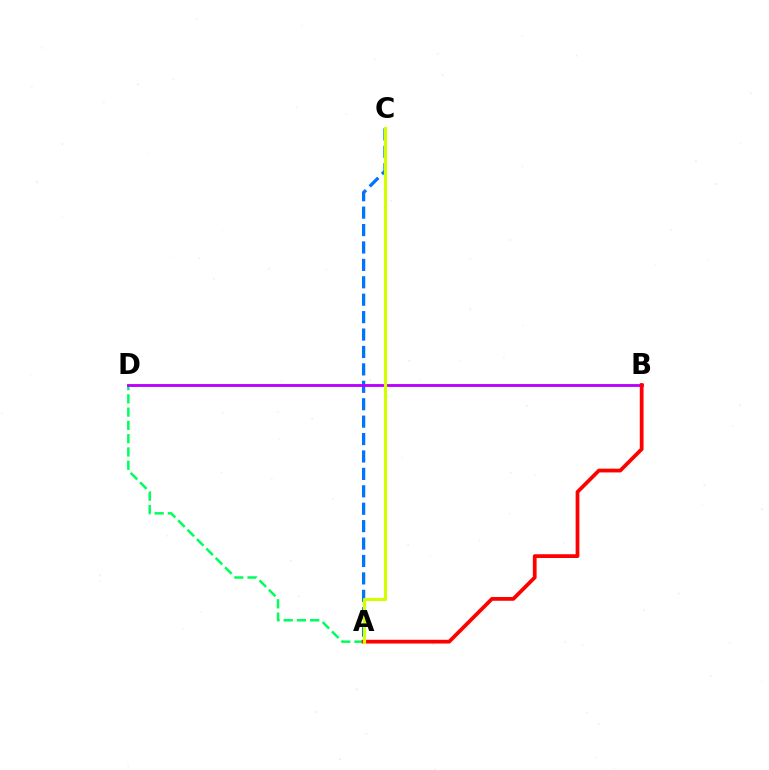{('A', 'C'): [{'color': '#0074ff', 'line_style': 'dashed', 'thickness': 2.37}, {'color': '#d1ff00', 'line_style': 'solid', 'thickness': 2.29}], ('A', 'D'): [{'color': '#00ff5c', 'line_style': 'dashed', 'thickness': 1.8}], ('B', 'D'): [{'color': '#b900ff', 'line_style': 'solid', 'thickness': 2.06}], ('A', 'B'): [{'color': '#ff0000', 'line_style': 'solid', 'thickness': 2.71}]}